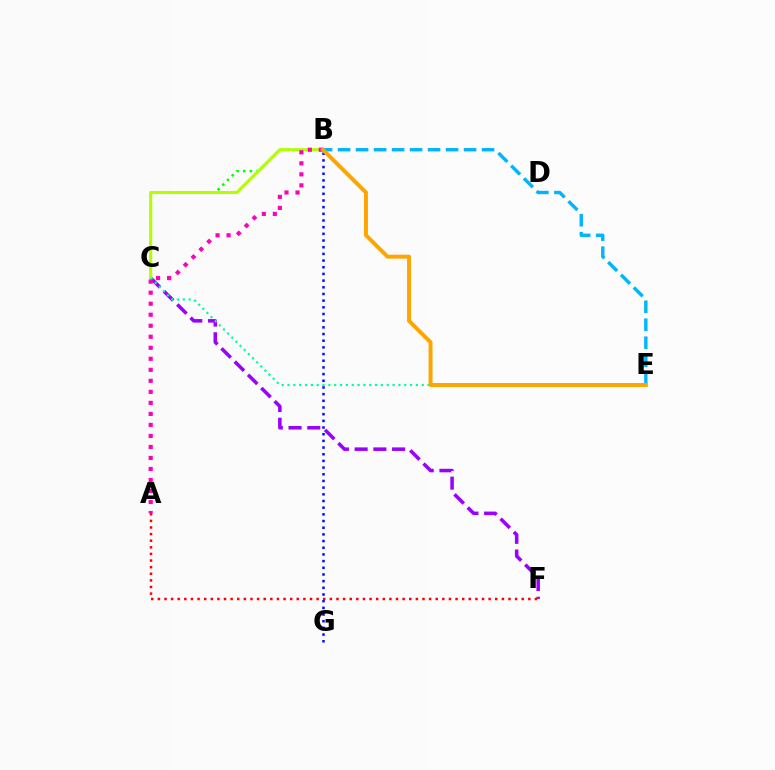{('B', 'C'): [{'color': '#08ff00', 'line_style': 'dotted', 'thickness': 1.8}, {'color': '#b3ff00', 'line_style': 'solid', 'thickness': 2.22}], ('C', 'F'): [{'color': '#9b00ff', 'line_style': 'dashed', 'thickness': 2.54}], ('A', 'F'): [{'color': '#ff0000', 'line_style': 'dotted', 'thickness': 1.8}], ('B', 'G'): [{'color': '#0010ff', 'line_style': 'dotted', 'thickness': 1.81}], ('B', 'E'): [{'color': '#00b5ff', 'line_style': 'dashed', 'thickness': 2.44}, {'color': '#ffa500', 'line_style': 'solid', 'thickness': 2.85}], ('C', 'E'): [{'color': '#00ff9d', 'line_style': 'dotted', 'thickness': 1.59}], ('A', 'B'): [{'color': '#ff00bd', 'line_style': 'dotted', 'thickness': 2.99}]}